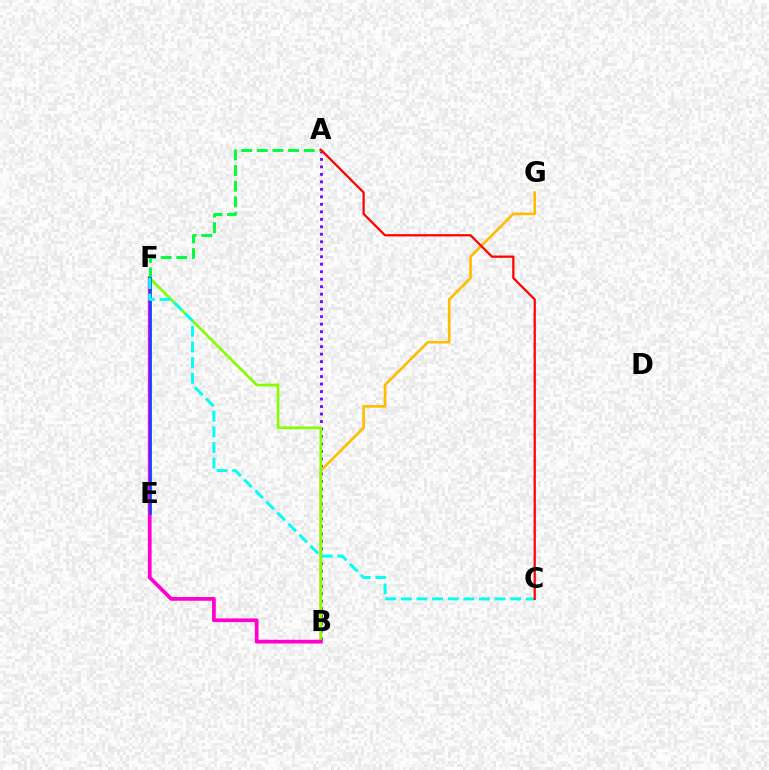{('A', 'B'): [{'color': '#7200ff', 'line_style': 'dotted', 'thickness': 2.03}], ('B', 'G'): [{'color': '#ffbd00', 'line_style': 'solid', 'thickness': 1.91}], ('B', 'F'): [{'color': '#84ff00', 'line_style': 'solid', 'thickness': 1.94}, {'color': '#ff00cf', 'line_style': 'solid', 'thickness': 2.69}], ('A', 'F'): [{'color': '#00ff39', 'line_style': 'dashed', 'thickness': 2.12}], ('E', 'F'): [{'color': '#004bff', 'line_style': 'solid', 'thickness': 1.83}], ('C', 'F'): [{'color': '#00fff6', 'line_style': 'dashed', 'thickness': 2.12}], ('A', 'C'): [{'color': '#ff0000', 'line_style': 'solid', 'thickness': 1.61}]}